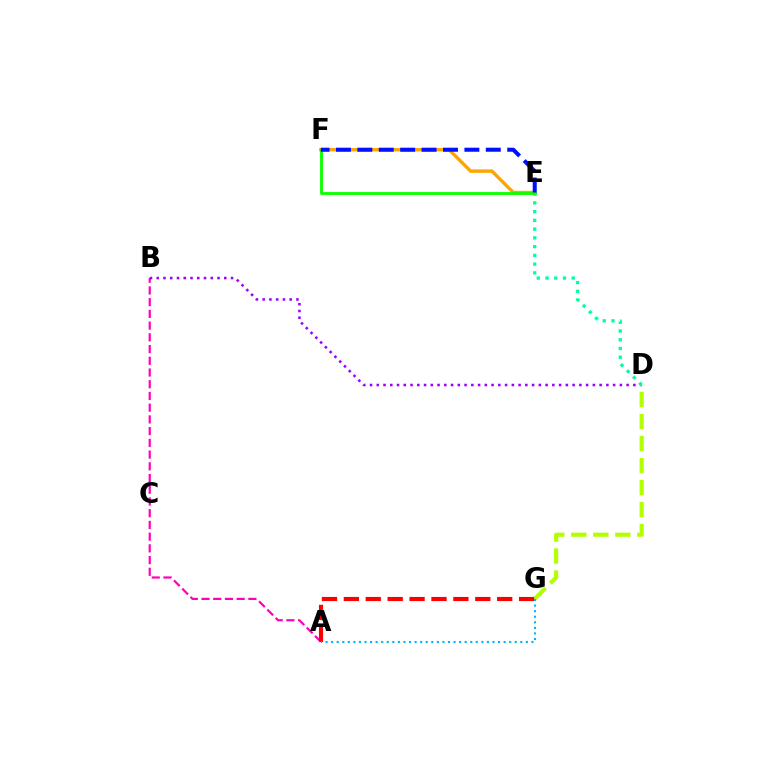{('A', 'B'): [{'color': '#ff00bd', 'line_style': 'dashed', 'thickness': 1.59}], ('B', 'D'): [{'color': '#9b00ff', 'line_style': 'dotted', 'thickness': 1.83}], ('D', 'G'): [{'color': '#b3ff00', 'line_style': 'dashed', 'thickness': 2.99}], ('D', 'E'): [{'color': '#00ff9d', 'line_style': 'dotted', 'thickness': 2.38}], ('E', 'F'): [{'color': '#ffa500', 'line_style': 'solid', 'thickness': 2.45}, {'color': '#08ff00', 'line_style': 'solid', 'thickness': 2.03}, {'color': '#0010ff', 'line_style': 'dashed', 'thickness': 2.91}], ('A', 'G'): [{'color': '#ff0000', 'line_style': 'dashed', 'thickness': 2.98}, {'color': '#00b5ff', 'line_style': 'dotted', 'thickness': 1.51}]}